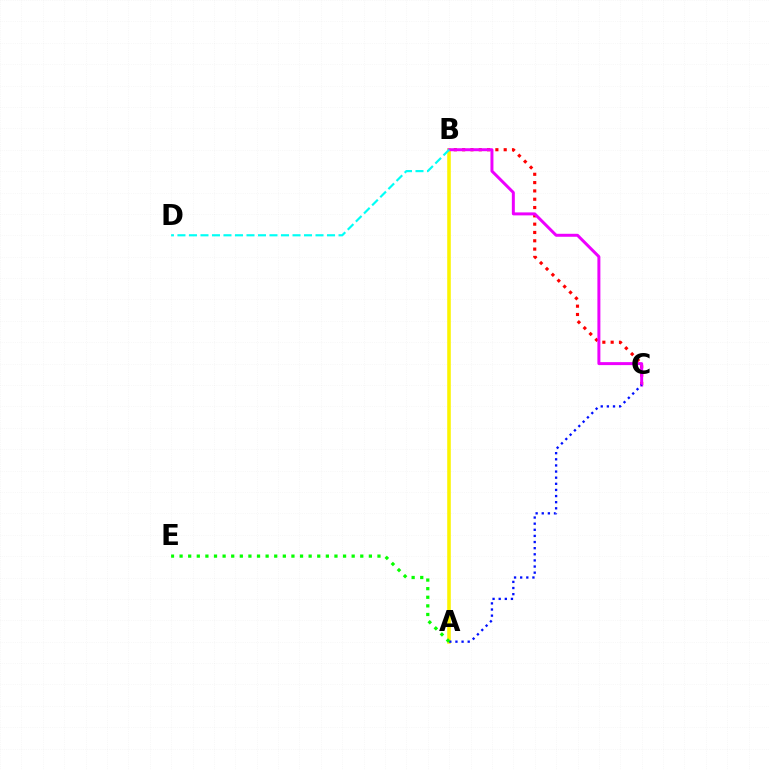{('B', 'C'): [{'color': '#ff0000', 'line_style': 'dotted', 'thickness': 2.26}, {'color': '#ee00ff', 'line_style': 'solid', 'thickness': 2.14}], ('A', 'B'): [{'color': '#fcf500', 'line_style': 'solid', 'thickness': 2.57}], ('A', 'C'): [{'color': '#0010ff', 'line_style': 'dotted', 'thickness': 1.66}], ('A', 'E'): [{'color': '#08ff00', 'line_style': 'dotted', 'thickness': 2.34}], ('B', 'D'): [{'color': '#00fff6', 'line_style': 'dashed', 'thickness': 1.56}]}